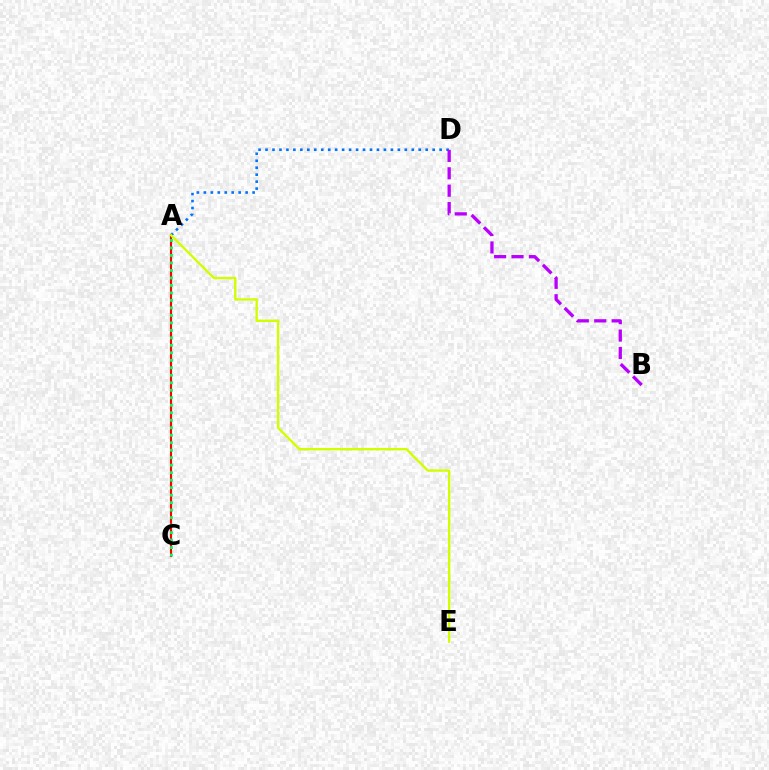{('A', 'C'): [{'color': '#ff0000', 'line_style': 'solid', 'thickness': 1.54}, {'color': '#00ff5c', 'line_style': 'dotted', 'thickness': 2.04}], ('A', 'D'): [{'color': '#0074ff', 'line_style': 'dotted', 'thickness': 1.89}], ('B', 'D'): [{'color': '#b900ff', 'line_style': 'dashed', 'thickness': 2.36}], ('A', 'E'): [{'color': '#d1ff00', 'line_style': 'solid', 'thickness': 1.71}]}